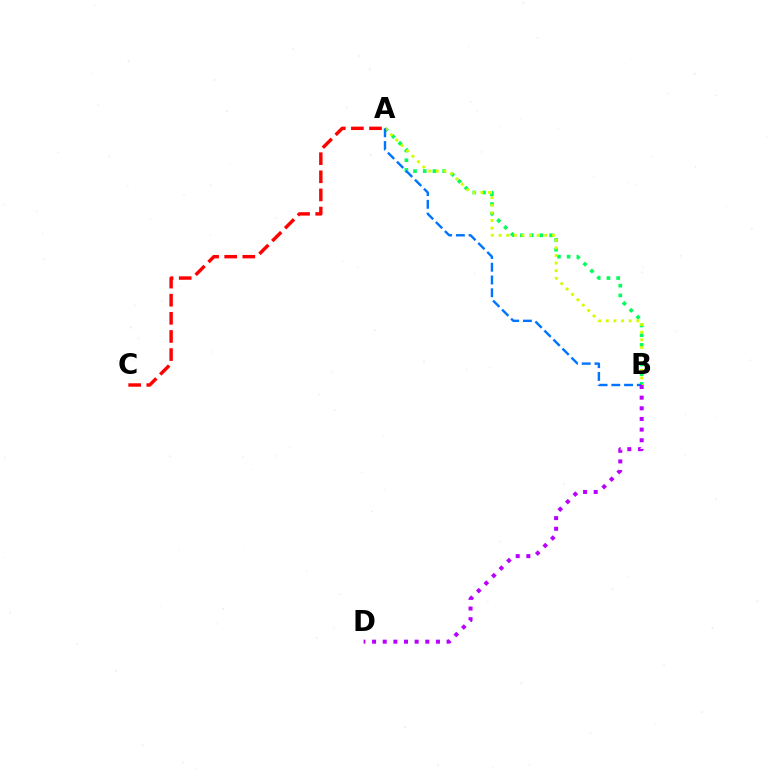{('A', 'B'): [{'color': '#00ff5c', 'line_style': 'dotted', 'thickness': 2.64}, {'color': '#d1ff00', 'line_style': 'dotted', 'thickness': 2.07}, {'color': '#0074ff', 'line_style': 'dashed', 'thickness': 1.73}], ('A', 'C'): [{'color': '#ff0000', 'line_style': 'dashed', 'thickness': 2.46}], ('B', 'D'): [{'color': '#b900ff', 'line_style': 'dotted', 'thickness': 2.89}]}